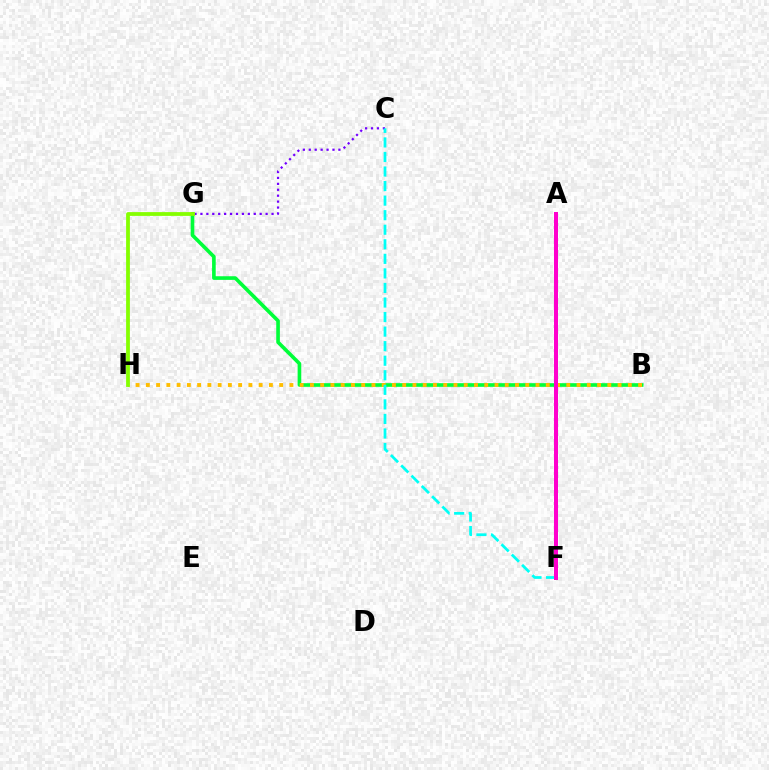{('A', 'F'): [{'color': '#004bff', 'line_style': 'dotted', 'thickness': 1.53}, {'color': '#ff0000', 'line_style': 'solid', 'thickness': 2.53}, {'color': '#ff00cf', 'line_style': 'solid', 'thickness': 2.87}], ('C', 'G'): [{'color': '#7200ff', 'line_style': 'dotted', 'thickness': 1.61}], ('B', 'G'): [{'color': '#00ff39', 'line_style': 'solid', 'thickness': 2.62}], ('B', 'H'): [{'color': '#ffbd00', 'line_style': 'dotted', 'thickness': 2.79}], ('C', 'F'): [{'color': '#00fff6', 'line_style': 'dashed', 'thickness': 1.98}], ('G', 'H'): [{'color': '#84ff00', 'line_style': 'solid', 'thickness': 2.72}]}